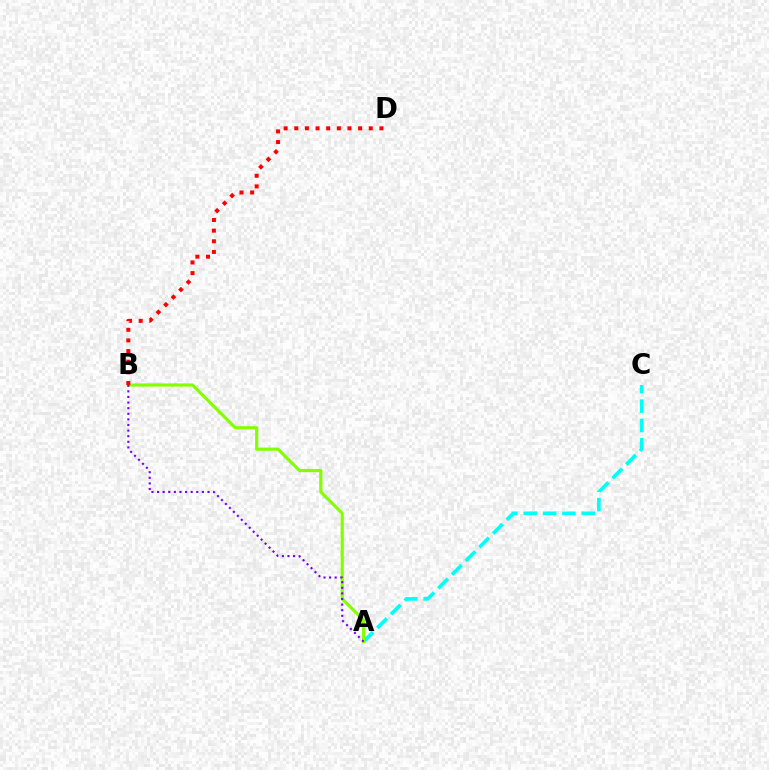{('A', 'C'): [{'color': '#00fff6', 'line_style': 'dashed', 'thickness': 2.63}], ('A', 'B'): [{'color': '#84ff00', 'line_style': 'solid', 'thickness': 2.28}, {'color': '#7200ff', 'line_style': 'dotted', 'thickness': 1.52}], ('B', 'D'): [{'color': '#ff0000', 'line_style': 'dotted', 'thickness': 2.89}]}